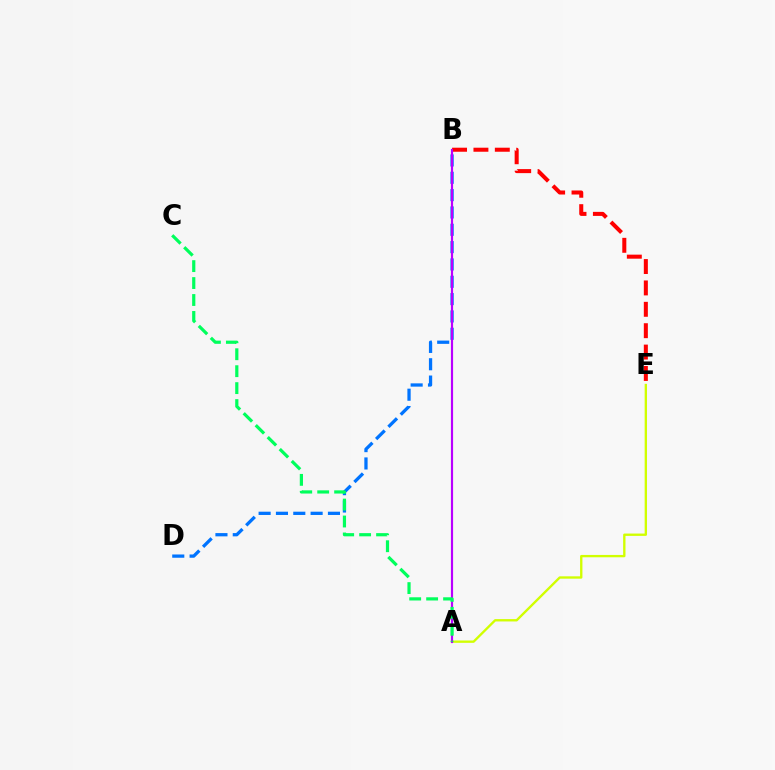{('A', 'E'): [{'color': '#d1ff00', 'line_style': 'solid', 'thickness': 1.69}], ('B', 'E'): [{'color': '#ff0000', 'line_style': 'dashed', 'thickness': 2.9}], ('B', 'D'): [{'color': '#0074ff', 'line_style': 'dashed', 'thickness': 2.35}], ('A', 'B'): [{'color': '#b900ff', 'line_style': 'solid', 'thickness': 1.56}], ('A', 'C'): [{'color': '#00ff5c', 'line_style': 'dashed', 'thickness': 2.3}]}